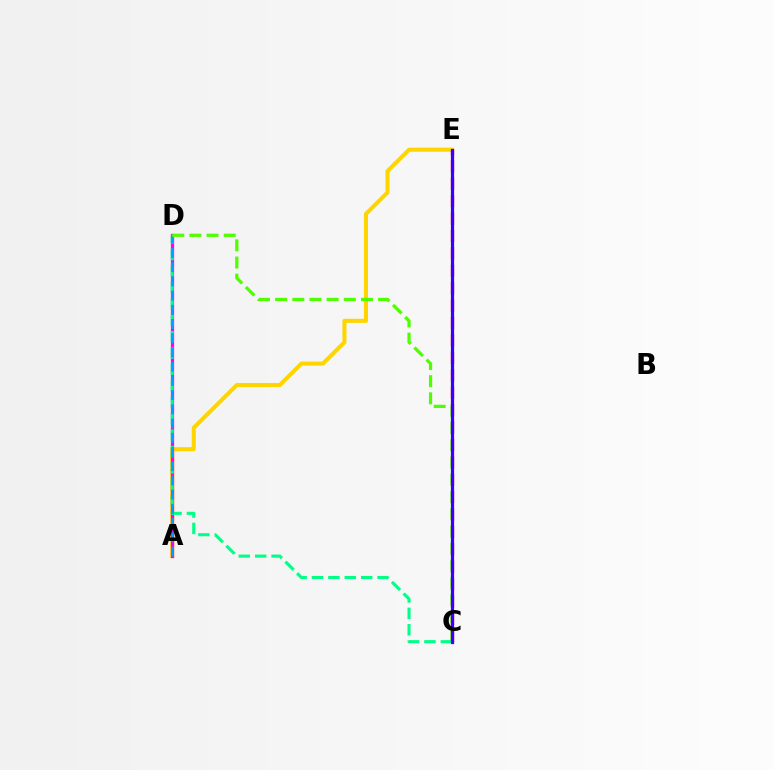{('A', 'E'): [{'color': '#ffd500', 'line_style': 'solid', 'thickness': 2.92}], ('A', 'D'): [{'color': '#ff00ed', 'line_style': 'solid', 'thickness': 2.34}, {'color': '#009eff', 'line_style': 'dashed', 'thickness': 1.93}], ('C', 'E'): [{'color': '#ff0000', 'line_style': 'dashed', 'thickness': 2.37}, {'color': '#3700ff', 'line_style': 'solid', 'thickness': 2.32}], ('C', 'D'): [{'color': '#00ff86', 'line_style': 'dashed', 'thickness': 2.23}, {'color': '#4fff00', 'line_style': 'dashed', 'thickness': 2.33}]}